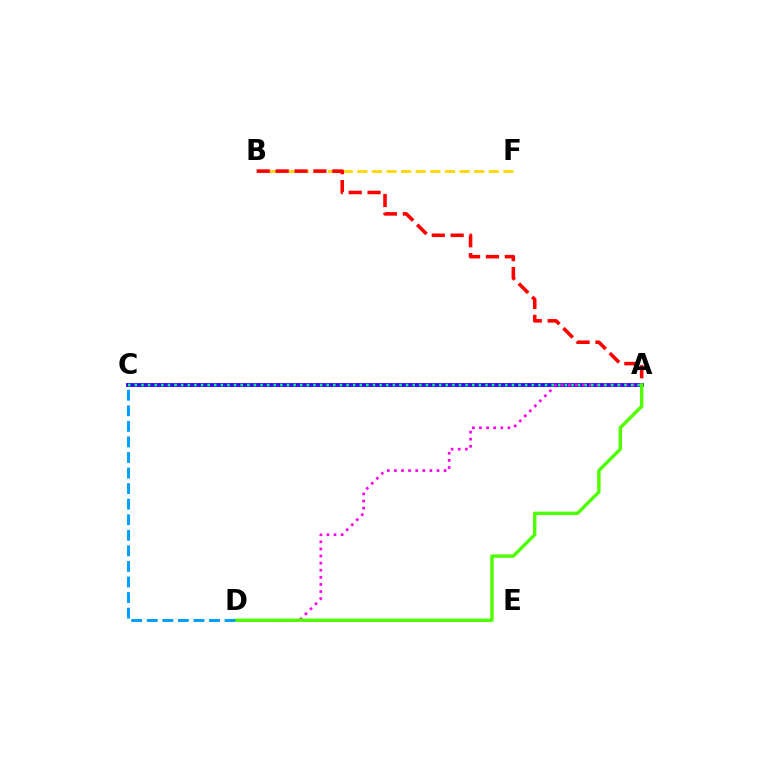{('A', 'C'): [{'color': '#3700ff', 'line_style': 'solid', 'thickness': 2.77}, {'color': '#00ff86', 'line_style': 'dotted', 'thickness': 1.8}], ('B', 'F'): [{'color': '#ffd500', 'line_style': 'dashed', 'thickness': 1.98}], ('A', 'D'): [{'color': '#ff00ed', 'line_style': 'dotted', 'thickness': 1.93}, {'color': '#4fff00', 'line_style': 'solid', 'thickness': 2.44}], ('A', 'B'): [{'color': '#ff0000', 'line_style': 'dashed', 'thickness': 2.57}], ('C', 'D'): [{'color': '#009eff', 'line_style': 'dashed', 'thickness': 2.11}]}